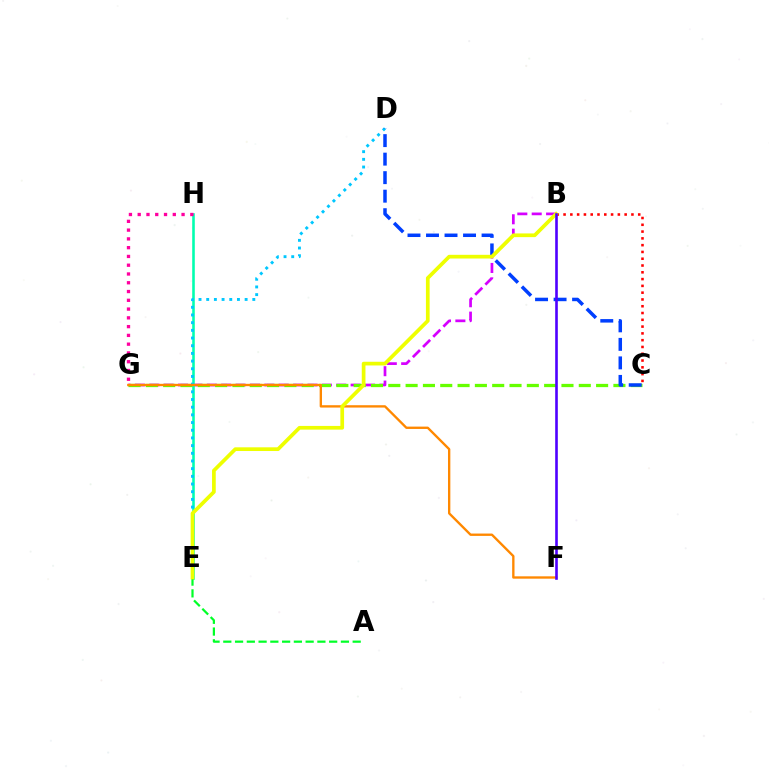{('B', 'G'): [{'color': '#d600ff', 'line_style': 'dashed', 'thickness': 1.95}], ('E', 'H'): [{'color': '#00ffaf', 'line_style': 'solid', 'thickness': 1.86}], ('C', 'G'): [{'color': '#66ff00', 'line_style': 'dashed', 'thickness': 2.35}], ('B', 'C'): [{'color': '#ff0000', 'line_style': 'dotted', 'thickness': 1.84}], ('D', 'E'): [{'color': '#00c7ff', 'line_style': 'dotted', 'thickness': 2.09}], ('G', 'H'): [{'color': '#ff00a0', 'line_style': 'dotted', 'thickness': 2.38}], ('C', 'D'): [{'color': '#003fff', 'line_style': 'dashed', 'thickness': 2.52}], ('F', 'G'): [{'color': '#ff8800', 'line_style': 'solid', 'thickness': 1.69}], ('A', 'E'): [{'color': '#00ff27', 'line_style': 'dashed', 'thickness': 1.6}], ('B', 'E'): [{'color': '#eeff00', 'line_style': 'solid', 'thickness': 2.67}], ('B', 'F'): [{'color': '#4f00ff', 'line_style': 'solid', 'thickness': 1.88}]}